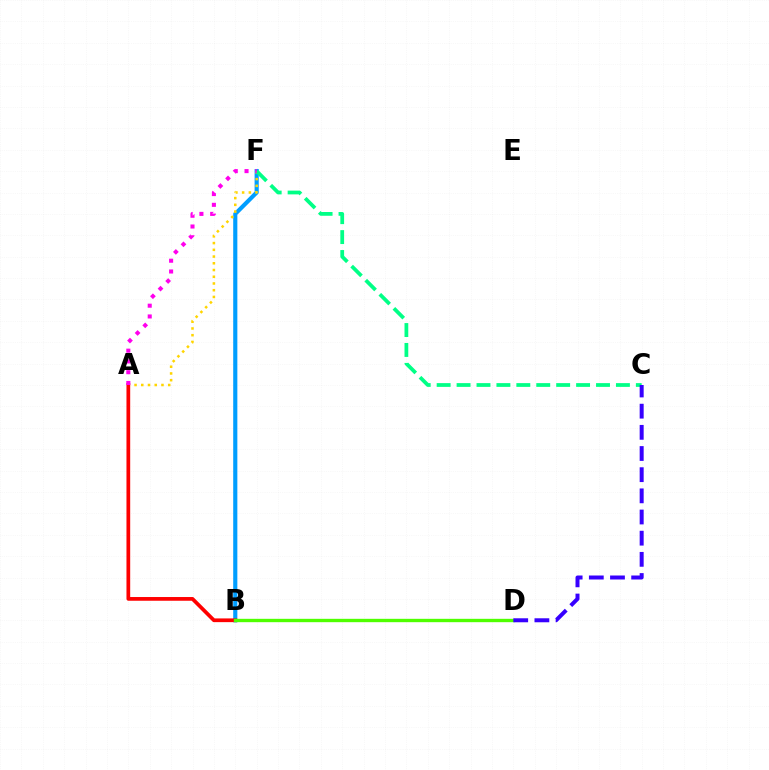{('B', 'F'): [{'color': '#009eff', 'line_style': 'solid', 'thickness': 2.98}], ('A', 'F'): [{'color': '#ffd500', 'line_style': 'dotted', 'thickness': 1.83}, {'color': '#ff00ed', 'line_style': 'dotted', 'thickness': 2.93}], ('A', 'B'): [{'color': '#ff0000', 'line_style': 'solid', 'thickness': 2.68}], ('B', 'D'): [{'color': '#4fff00', 'line_style': 'solid', 'thickness': 2.42}], ('C', 'F'): [{'color': '#00ff86', 'line_style': 'dashed', 'thickness': 2.71}], ('C', 'D'): [{'color': '#3700ff', 'line_style': 'dashed', 'thickness': 2.88}]}